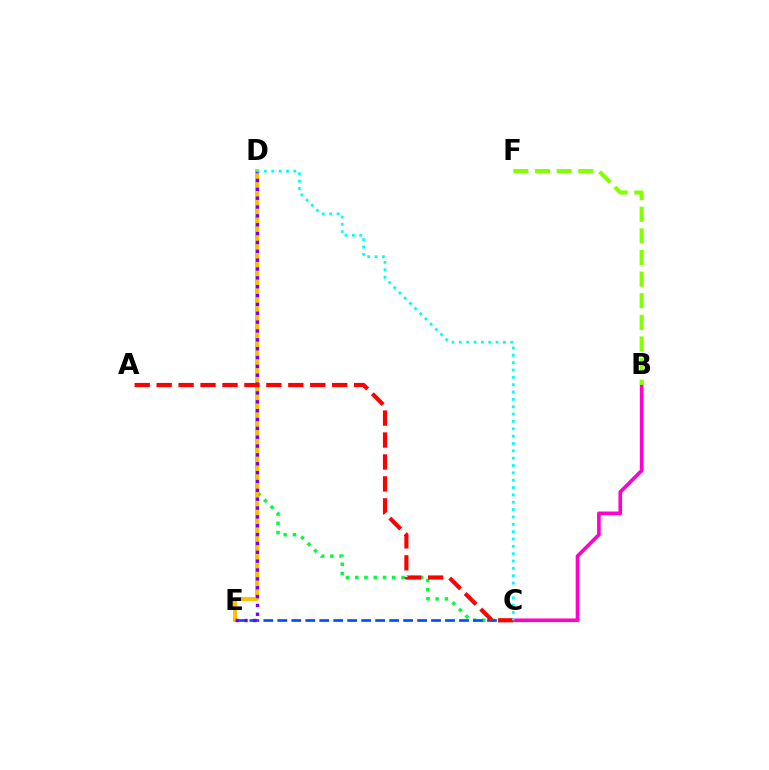{('B', 'C'): [{'color': '#ff00cf', 'line_style': 'solid', 'thickness': 2.62}], ('B', 'F'): [{'color': '#84ff00', 'line_style': 'dashed', 'thickness': 2.94}], ('C', 'D'): [{'color': '#00ff39', 'line_style': 'dotted', 'thickness': 2.51}, {'color': '#00fff6', 'line_style': 'dotted', 'thickness': 2.0}], ('C', 'E'): [{'color': '#004bff', 'line_style': 'dashed', 'thickness': 1.9}], ('D', 'E'): [{'color': '#ffbd00', 'line_style': 'solid', 'thickness': 2.81}, {'color': '#7200ff', 'line_style': 'dotted', 'thickness': 2.41}], ('A', 'C'): [{'color': '#ff0000', 'line_style': 'dashed', 'thickness': 2.98}]}